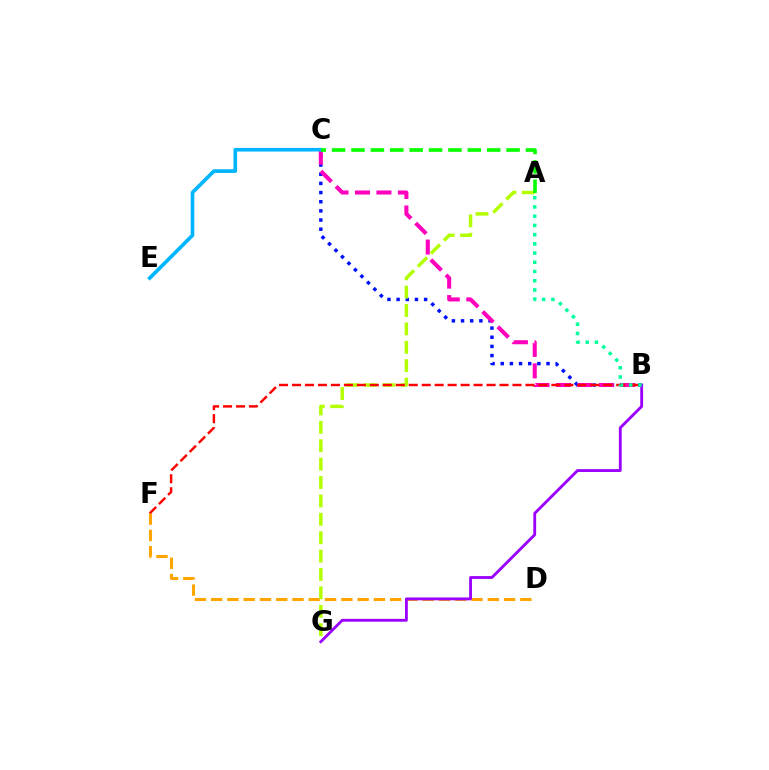{('B', 'C'): [{'color': '#0010ff', 'line_style': 'dotted', 'thickness': 2.49}, {'color': '#ff00bd', 'line_style': 'dashed', 'thickness': 2.92}], ('D', 'F'): [{'color': '#ffa500', 'line_style': 'dashed', 'thickness': 2.21}], ('B', 'G'): [{'color': '#9b00ff', 'line_style': 'solid', 'thickness': 2.04}], ('C', 'E'): [{'color': '#00b5ff', 'line_style': 'solid', 'thickness': 2.62}], ('A', 'G'): [{'color': '#b3ff00', 'line_style': 'dashed', 'thickness': 2.5}], ('B', 'F'): [{'color': '#ff0000', 'line_style': 'dashed', 'thickness': 1.76}], ('A', 'C'): [{'color': '#08ff00', 'line_style': 'dashed', 'thickness': 2.63}], ('A', 'B'): [{'color': '#00ff9d', 'line_style': 'dotted', 'thickness': 2.51}]}